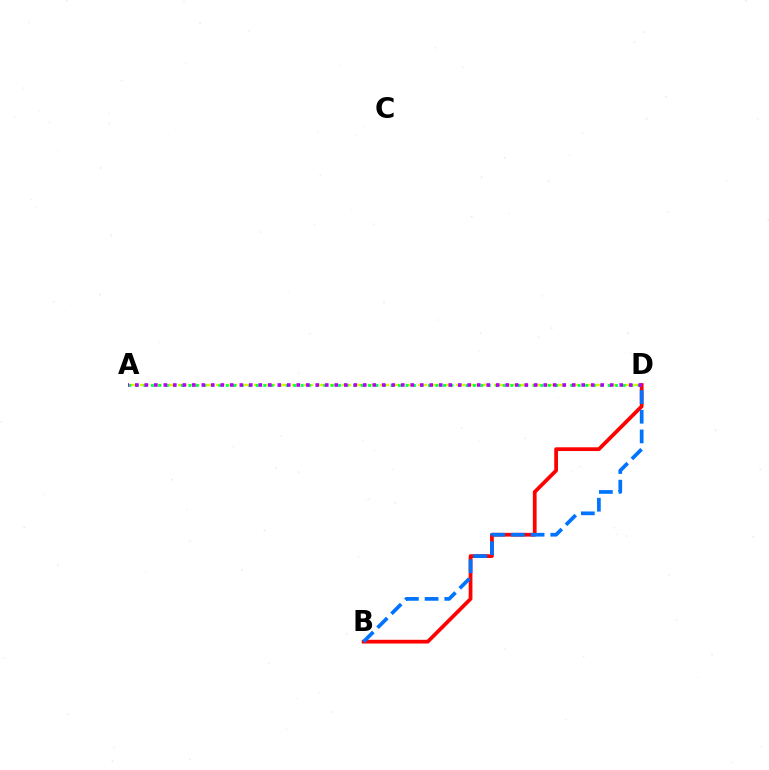{('B', 'D'): [{'color': '#ff0000', 'line_style': 'solid', 'thickness': 2.7}, {'color': '#0074ff', 'line_style': 'dashed', 'thickness': 2.68}], ('A', 'D'): [{'color': '#d1ff00', 'line_style': 'dashed', 'thickness': 1.72}, {'color': '#00ff5c', 'line_style': 'dotted', 'thickness': 2.03}, {'color': '#b900ff', 'line_style': 'dotted', 'thickness': 2.58}]}